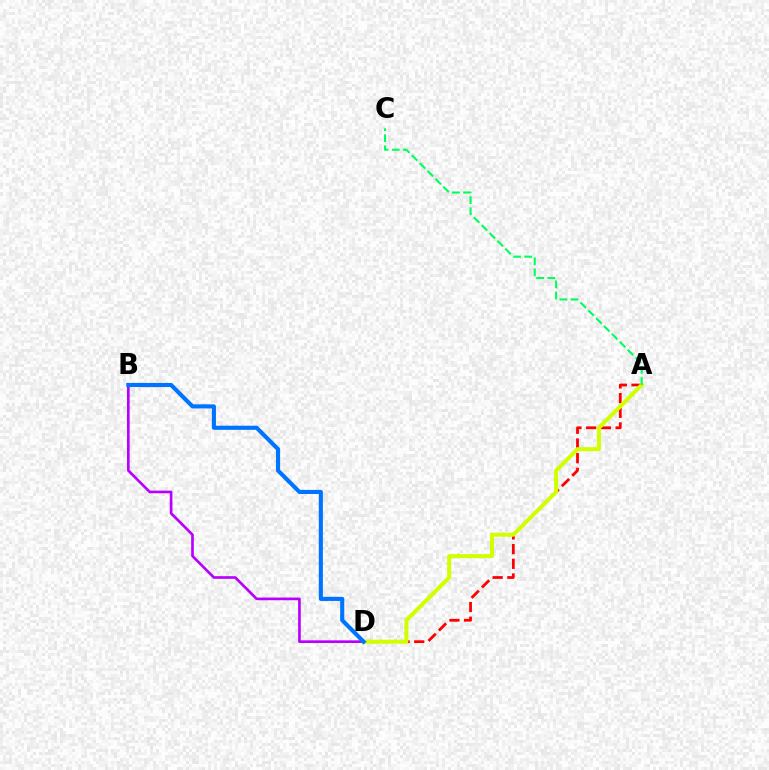{('A', 'D'): [{'color': '#ff0000', 'line_style': 'dashed', 'thickness': 2.0}, {'color': '#d1ff00', 'line_style': 'solid', 'thickness': 2.89}], ('B', 'D'): [{'color': '#b900ff', 'line_style': 'solid', 'thickness': 1.92}, {'color': '#0074ff', 'line_style': 'solid', 'thickness': 2.96}], ('A', 'C'): [{'color': '#00ff5c', 'line_style': 'dashed', 'thickness': 1.51}]}